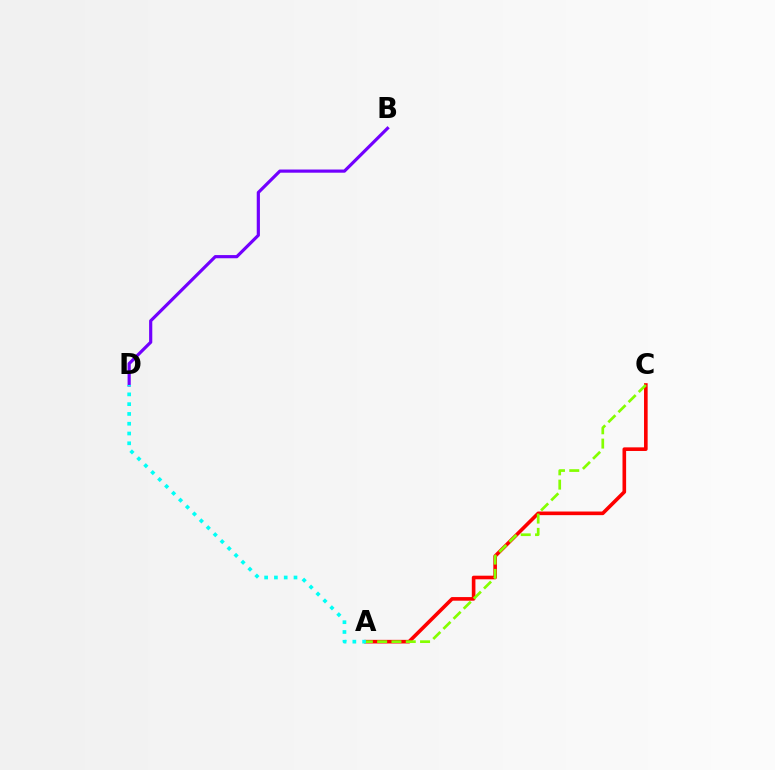{('B', 'D'): [{'color': '#7200ff', 'line_style': 'solid', 'thickness': 2.29}], ('A', 'C'): [{'color': '#ff0000', 'line_style': 'solid', 'thickness': 2.61}, {'color': '#84ff00', 'line_style': 'dashed', 'thickness': 1.94}], ('A', 'D'): [{'color': '#00fff6', 'line_style': 'dotted', 'thickness': 2.66}]}